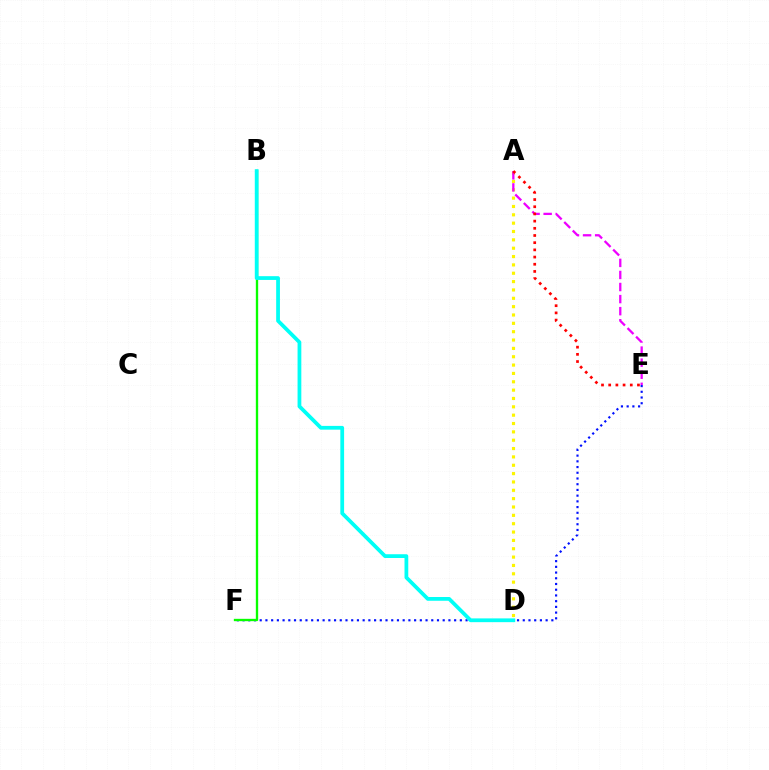{('E', 'F'): [{'color': '#0010ff', 'line_style': 'dotted', 'thickness': 1.55}], ('A', 'D'): [{'color': '#fcf500', 'line_style': 'dotted', 'thickness': 2.27}], ('A', 'E'): [{'color': '#ee00ff', 'line_style': 'dashed', 'thickness': 1.64}, {'color': '#ff0000', 'line_style': 'dotted', 'thickness': 1.95}], ('B', 'F'): [{'color': '#08ff00', 'line_style': 'solid', 'thickness': 1.69}], ('B', 'D'): [{'color': '#00fff6', 'line_style': 'solid', 'thickness': 2.71}]}